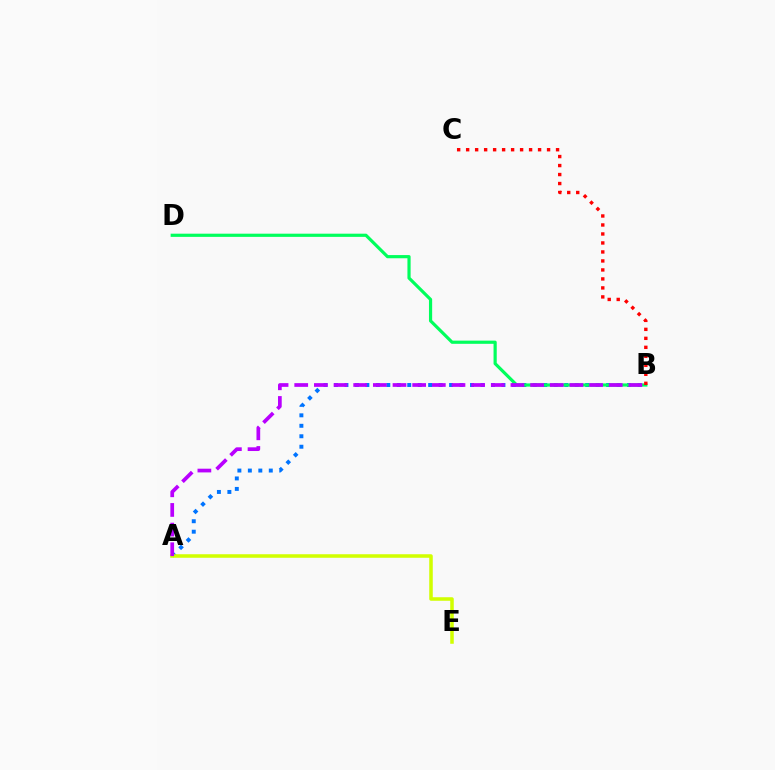{('A', 'B'): [{'color': '#0074ff', 'line_style': 'dotted', 'thickness': 2.84}, {'color': '#b900ff', 'line_style': 'dashed', 'thickness': 2.67}], ('A', 'E'): [{'color': '#d1ff00', 'line_style': 'solid', 'thickness': 2.54}], ('B', 'D'): [{'color': '#00ff5c', 'line_style': 'solid', 'thickness': 2.29}], ('B', 'C'): [{'color': '#ff0000', 'line_style': 'dotted', 'thickness': 2.44}]}